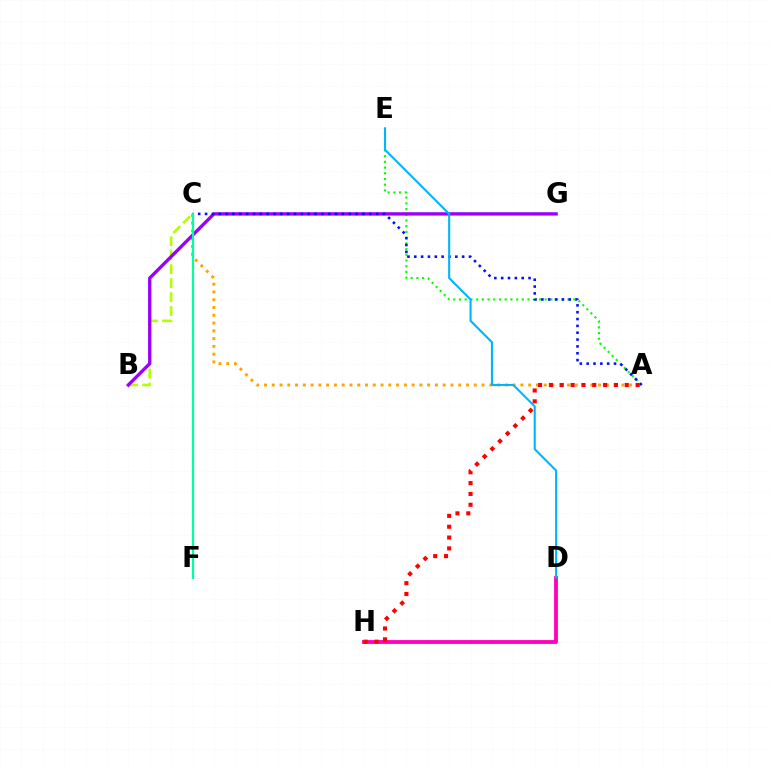{('B', 'C'): [{'color': '#b3ff00', 'line_style': 'dashed', 'thickness': 1.9}], ('A', 'E'): [{'color': '#08ff00', 'line_style': 'dotted', 'thickness': 1.55}], ('A', 'C'): [{'color': '#ffa500', 'line_style': 'dotted', 'thickness': 2.11}, {'color': '#0010ff', 'line_style': 'dotted', 'thickness': 1.86}], ('B', 'G'): [{'color': '#9b00ff', 'line_style': 'solid', 'thickness': 2.4}], ('D', 'H'): [{'color': '#ff00bd', 'line_style': 'solid', 'thickness': 2.75}], ('C', 'F'): [{'color': '#00ff9d', 'line_style': 'solid', 'thickness': 1.58}], ('D', 'E'): [{'color': '#00b5ff', 'line_style': 'solid', 'thickness': 1.51}], ('A', 'H'): [{'color': '#ff0000', 'line_style': 'dotted', 'thickness': 2.94}]}